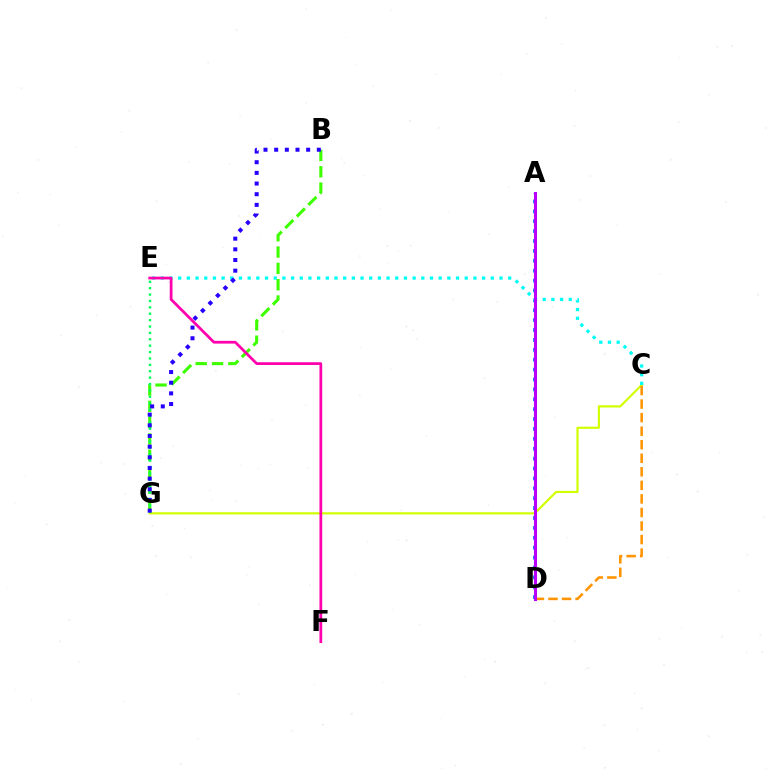{('C', 'G'): [{'color': '#d1ff00', 'line_style': 'solid', 'thickness': 1.57}], ('A', 'D'): [{'color': '#0074ff', 'line_style': 'dotted', 'thickness': 2.69}, {'color': '#ff0000', 'line_style': 'solid', 'thickness': 1.97}, {'color': '#b900ff', 'line_style': 'solid', 'thickness': 2.19}], ('C', 'E'): [{'color': '#00fff6', 'line_style': 'dotted', 'thickness': 2.36}], ('B', 'G'): [{'color': '#3dff00', 'line_style': 'dashed', 'thickness': 2.22}, {'color': '#2500ff', 'line_style': 'dotted', 'thickness': 2.9}], ('C', 'D'): [{'color': '#ff9400', 'line_style': 'dashed', 'thickness': 1.84}], ('E', 'G'): [{'color': '#00ff5c', 'line_style': 'dotted', 'thickness': 1.74}], ('E', 'F'): [{'color': '#ff00ac', 'line_style': 'solid', 'thickness': 1.98}]}